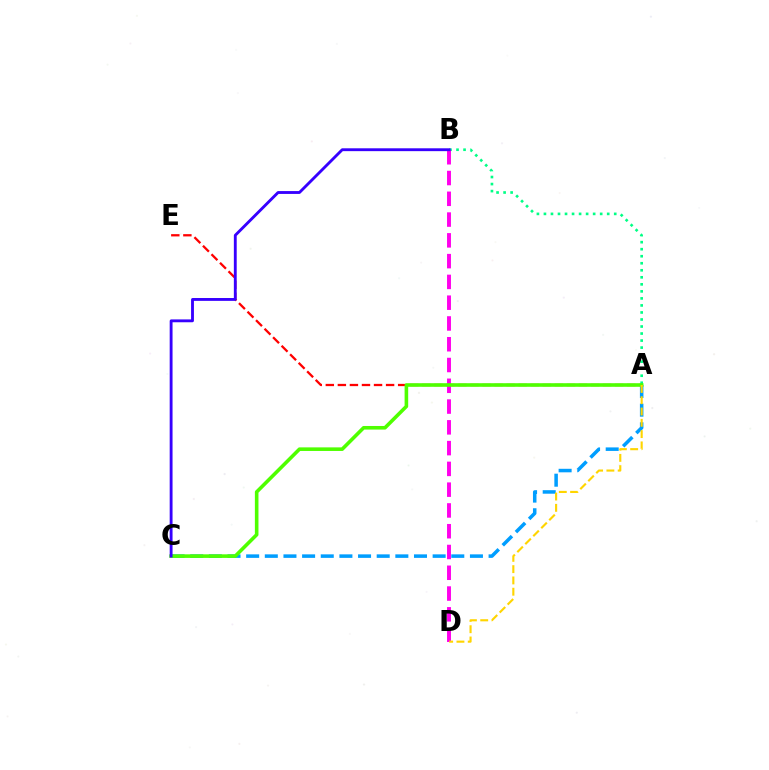{('A', 'E'): [{'color': '#ff0000', 'line_style': 'dashed', 'thickness': 1.64}], ('A', 'B'): [{'color': '#00ff86', 'line_style': 'dotted', 'thickness': 1.91}], ('A', 'C'): [{'color': '#009eff', 'line_style': 'dashed', 'thickness': 2.53}, {'color': '#4fff00', 'line_style': 'solid', 'thickness': 2.59}], ('B', 'D'): [{'color': '#ff00ed', 'line_style': 'dashed', 'thickness': 2.82}], ('A', 'D'): [{'color': '#ffd500', 'line_style': 'dashed', 'thickness': 1.53}], ('B', 'C'): [{'color': '#3700ff', 'line_style': 'solid', 'thickness': 2.06}]}